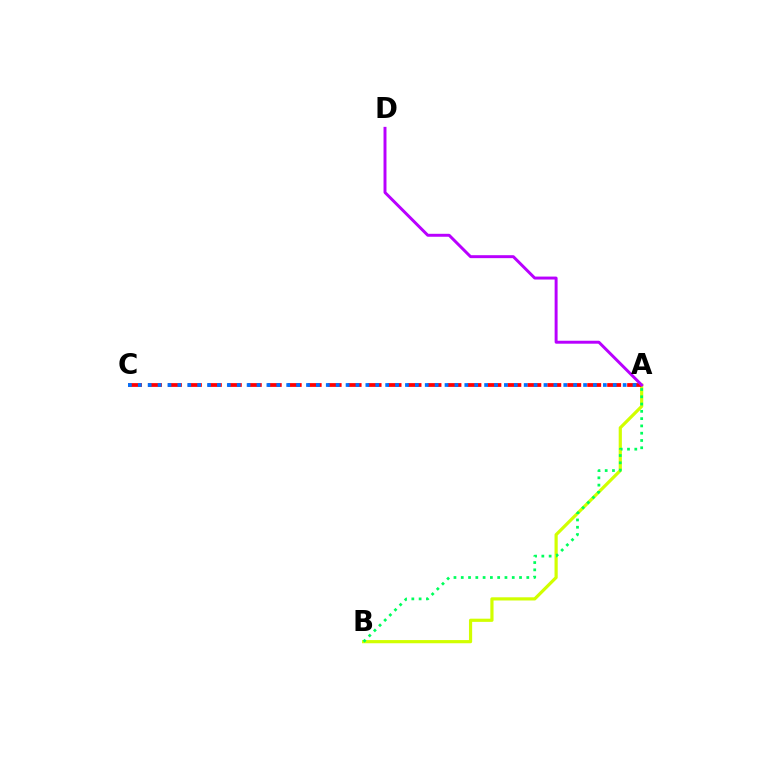{('A', 'B'): [{'color': '#d1ff00', 'line_style': 'solid', 'thickness': 2.29}, {'color': '#00ff5c', 'line_style': 'dotted', 'thickness': 1.98}], ('A', 'C'): [{'color': '#ff0000', 'line_style': 'dashed', 'thickness': 2.71}, {'color': '#0074ff', 'line_style': 'dotted', 'thickness': 2.69}], ('A', 'D'): [{'color': '#b900ff', 'line_style': 'solid', 'thickness': 2.13}]}